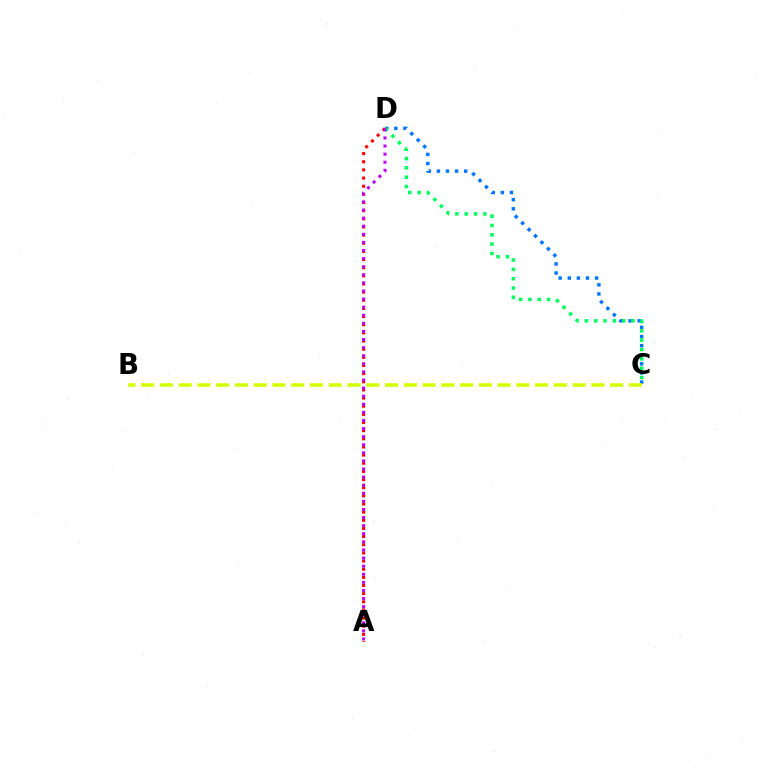{('C', 'D'): [{'color': '#0074ff', 'line_style': 'dotted', 'thickness': 2.47}, {'color': '#00ff5c', 'line_style': 'dotted', 'thickness': 2.53}], ('A', 'D'): [{'color': '#ff0000', 'line_style': 'dotted', 'thickness': 2.21}, {'color': '#b900ff', 'line_style': 'dotted', 'thickness': 2.2}], ('B', 'C'): [{'color': '#d1ff00', 'line_style': 'dashed', 'thickness': 2.55}]}